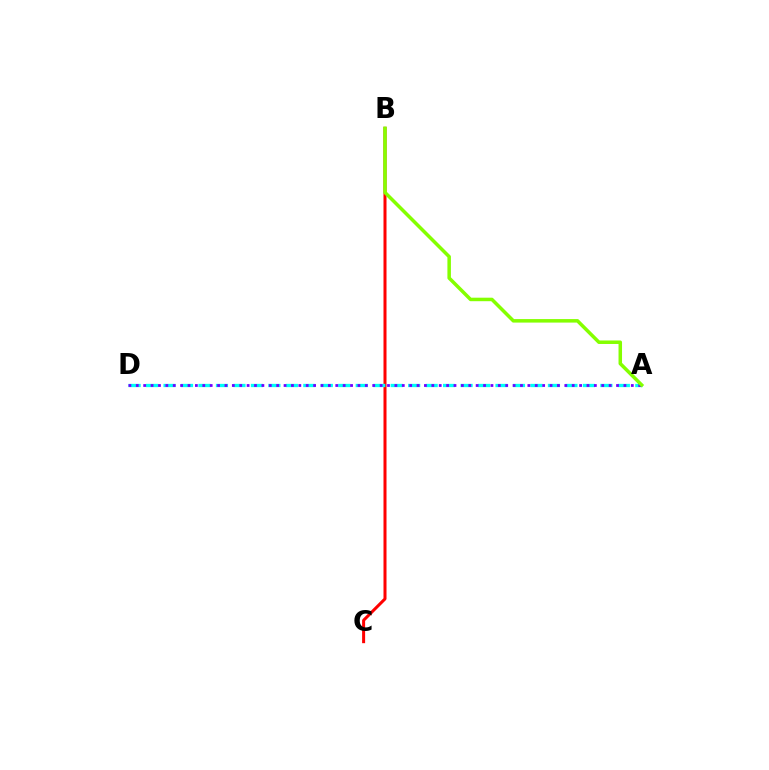{('B', 'C'): [{'color': '#ff0000', 'line_style': 'solid', 'thickness': 2.17}], ('A', 'D'): [{'color': '#00fff6', 'line_style': 'dashed', 'thickness': 2.37}, {'color': '#7200ff', 'line_style': 'dotted', 'thickness': 2.01}], ('A', 'B'): [{'color': '#84ff00', 'line_style': 'solid', 'thickness': 2.52}]}